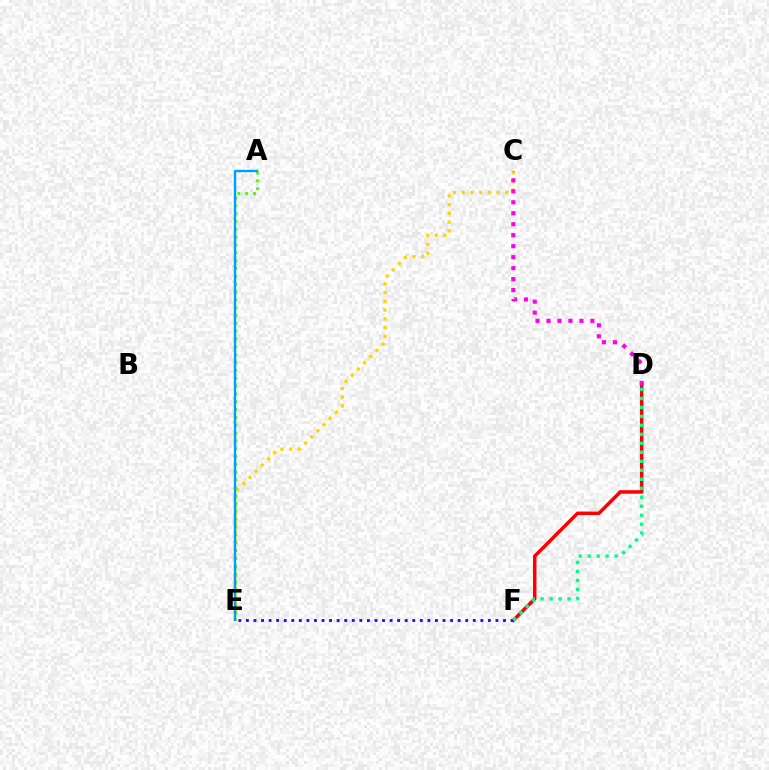{('C', 'E'): [{'color': '#ffd500', 'line_style': 'dotted', 'thickness': 2.37}], ('D', 'F'): [{'color': '#ff0000', 'line_style': 'solid', 'thickness': 2.51}, {'color': '#00ff86', 'line_style': 'dotted', 'thickness': 2.44}], ('A', 'E'): [{'color': '#4fff00', 'line_style': 'dotted', 'thickness': 2.13}, {'color': '#009eff', 'line_style': 'solid', 'thickness': 1.73}], ('E', 'F'): [{'color': '#3700ff', 'line_style': 'dotted', 'thickness': 2.05}], ('C', 'D'): [{'color': '#ff00ed', 'line_style': 'dotted', 'thickness': 2.98}]}